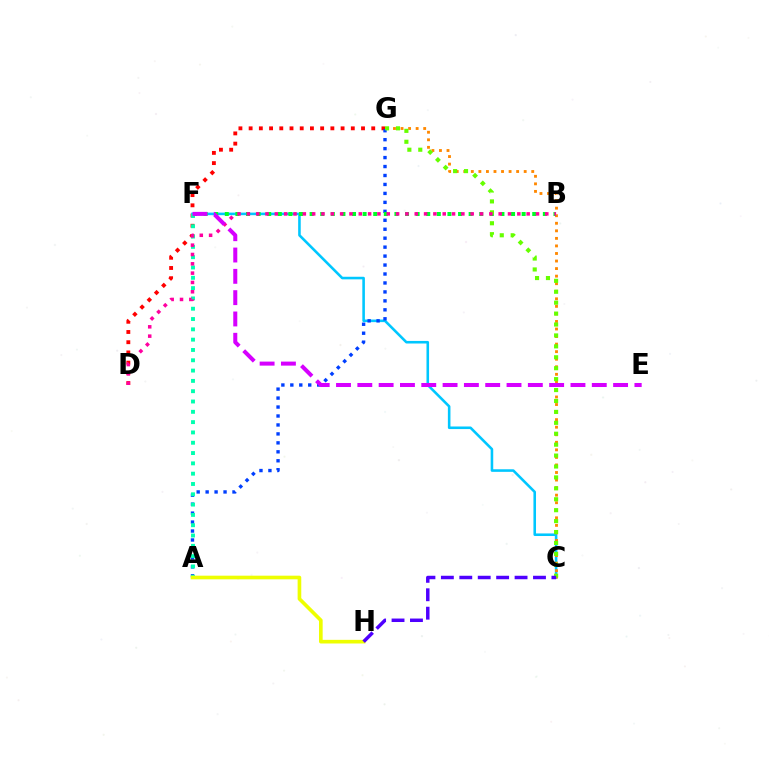{('D', 'G'): [{'color': '#ff0000', 'line_style': 'dotted', 'thickness': 2.78}], ('C', 'F'): [{'color': '#00c7ff', 'line_style': 'solid', 'thickness': 1.86}], ('A', 'G'): [{'color': '#003fff', 'line_style': 'dotted', 'thickness': 2.43}], ('A', 'F'): [{'color': '#00ffaf', 'line_style': 'dotted', 'thickness': 2.8}], ('C', 'G'): [{'color': '#ff8800', 'line_style': 'dotted', 'thickness': 2.05}, {'color': '#66ff00', 'line_style': 'dotted', 'thickness': 2.97}], ('B', 'F'): [{'color': '#00ff27', 'line_style': 'dotted', 'thickness': 2.88}], ('A', 'H'): [{'color': '#eeff00', 'line_style': 'solid', 'thickness': 2.63}], ('B', 'D'): [{'color': '#ff00a0', 'line_style': 'dotted', 'thickness': 2.53}], ('C', 'H'): [{'color': '#4f00ff', 'line_style': 'dashed', 'thickness': 2.5}], ('E', 'F'): [{'color': '#d600ff', 'line_style': 'dashed', 'thickness': 2.9}]}